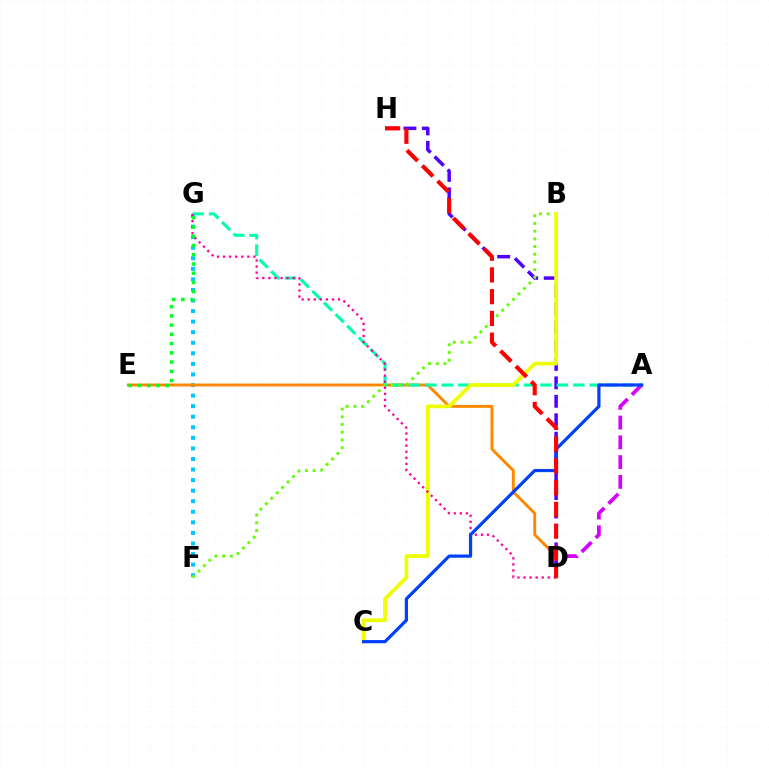{('F', 'G'): [{'color': '#00c7ff', 'line_style': 'dotted', 'thickness': 2.87}], ('D', 'E'): [{'color': '#ff8800', 'line_style': 'solid', 'thickness': 2.1}], ('A', 'D'): [{'color': '#d600ff', 'line_style': 'dashed', 'thickness': 2.69}], ('D', 'H'): [{'color': '#4f00ff', 'line_style': 'dashed', 'thickness': 2.51}, {'color': '#ff0000', 'line_style': 'dashed', 'thickness': 2.96}], ('A', 'G'): [{'color': '#00ffaf', 'line_style': 'dashed', 'thickness': 2.23}], ('B', 'F'): [{'color': '#66ff00', 'line_style': 'dotted', 'thickness': 2.09}], ('B', 'C'): [{'color': '#eeff00', 'line_style': 'solid', 'thickness': 2.69}], ('D', 'G'): [{'color': '#ff00a0', 'line_style': 'dotted', 'thickness': 1.65}], ('A', 'C'): [{'color': '#003fff', 'line_style': 'solid', 'thickness': 2.31}], ('E', 'G'): [{'color': '#00ff27', 'line_style': 'dotted', 'thickness': 2.51}]}